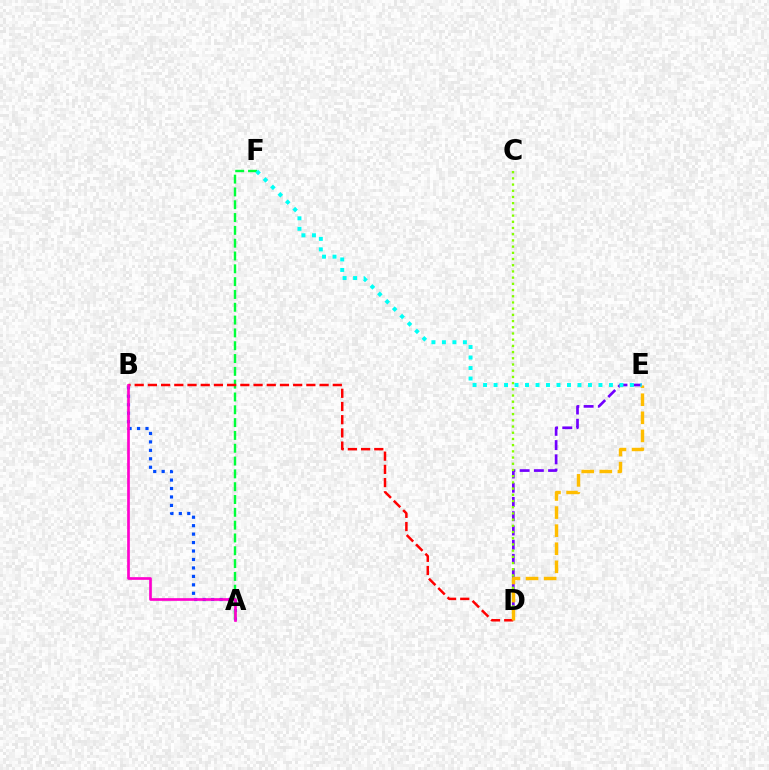{('D', 'E'): [{'color': '#7200ff', 'line_style': 'dashed', 'thickness': 1.93}, {'color': '#ffbd00', 'line_style': 'dashed', 'thickness': 2.46}], ('A', 'B'): [{'color': '#004bff', 'line_style': 'dotted', 'thickness': 2.3}, {'color': '#ff00cf', 'line_style': 'solid', 'thickness': 1.93}], ('C', 'D'): [{'color': '#84ff00', 'line_style': 'dotted', 'thickness': 1.69}], ('A', 'F'): [{'color': '#00ff39', 'line_style': 'dashed', 'thickness': 1.74}], ('B', 'D'): [{'color': '#ff0000', 'line_style': 'dashed', 'thickness': 1.79}], ('E', 'F'): [{'color': '#00fff6', 'line_style': 'dotted', 'thickness': 2.85}]}